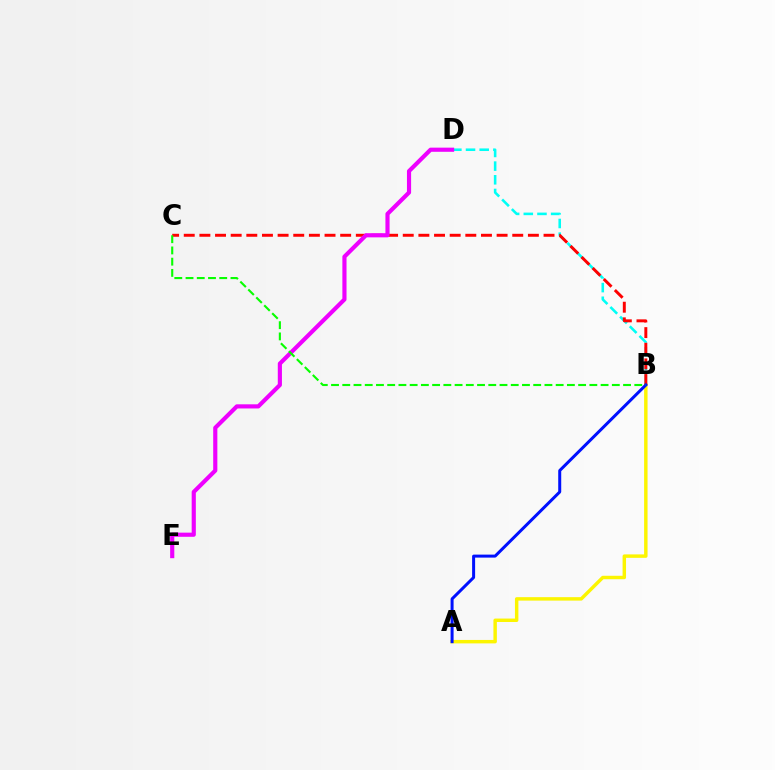{('A', 'B'): [{'color': '#fcf500', 'line_style': 'solid', 'thickness': 2.48}, {'color': '#0010ff', 'line_style': 'solid', 'thickness': 2.16}], ('B', 'D'): [{'color': '#00fff6', 'line_style': 'dashed', 'thickness': 1.86}], ('B', 'C'): [{'color': '#ff0000', 'line_style': 'dashed', 'thickness': 2.13}, {'color': '#08ff00', 'line_style': 'dashed', 'thickness': 1.53}], ('D', 'E'): [{'color': '#ee00ff', 'line_style': 'solid', 'thickness': 2.99}]}